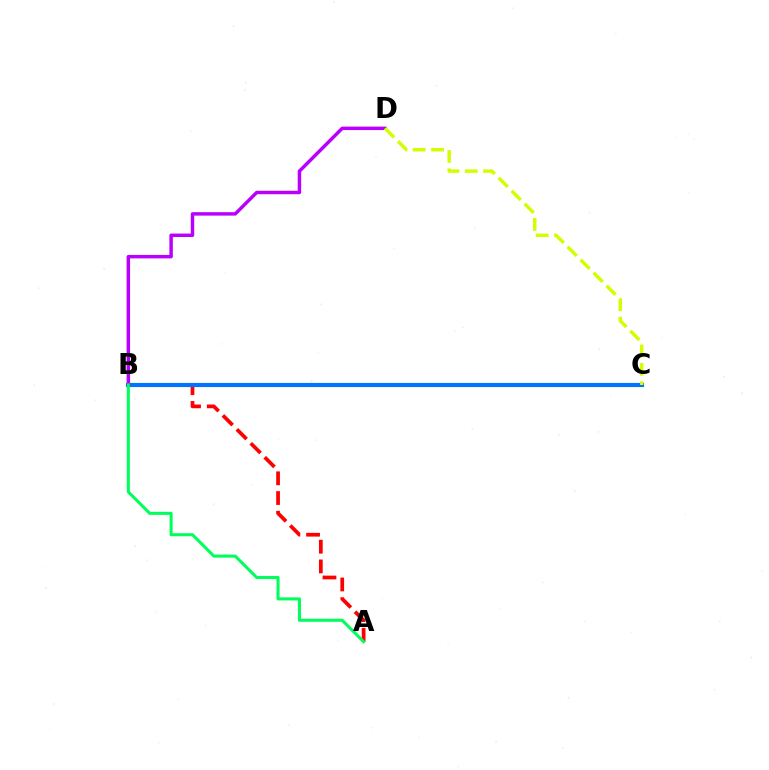{('A', 'B'): [{'color': '#ff0000', 'line_style': 'dashed', 'thickness': 2.68}, {'color': '#00ff5c', 'line_style': 'solid', 'thickness': 2.2}], ('B', 'C'): [{'color': '#0074ff', 'line_style': 'solid', 'thickness': 2.98}], ('B', 'D'): [{'color': '#b900ff', 'line_style': 'solid', 'thickness': 2.49}], ('C', 'D'): [{'color': '#d1ff00', 'line_style': 'dashed', 'thickness': 2.49}]}